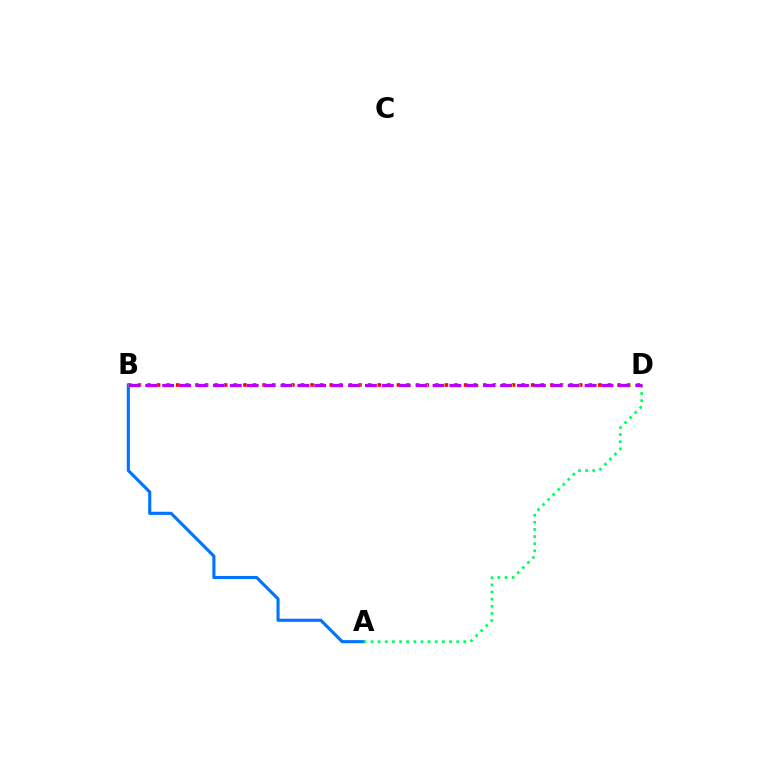{('B', 'D'): [{'color': '#ff0000', 'line_style': 'dotted', 'thickness': 2.61}, {'color': '#d1ff00', 'line_style': 'dashed', 'thickness': 2.3}, {'color': '#b900ff', 'line_style': 'dashed', 'thickness': 2.29}], ('A', 'B'): [{'color': '#0074ff', 'line_style': 'solid', 'thickness': 2.24}], ('A', 'D'): [{'color': '#00ff5c', 'line_style': 'dotted', 'thickness': 1.94}]}